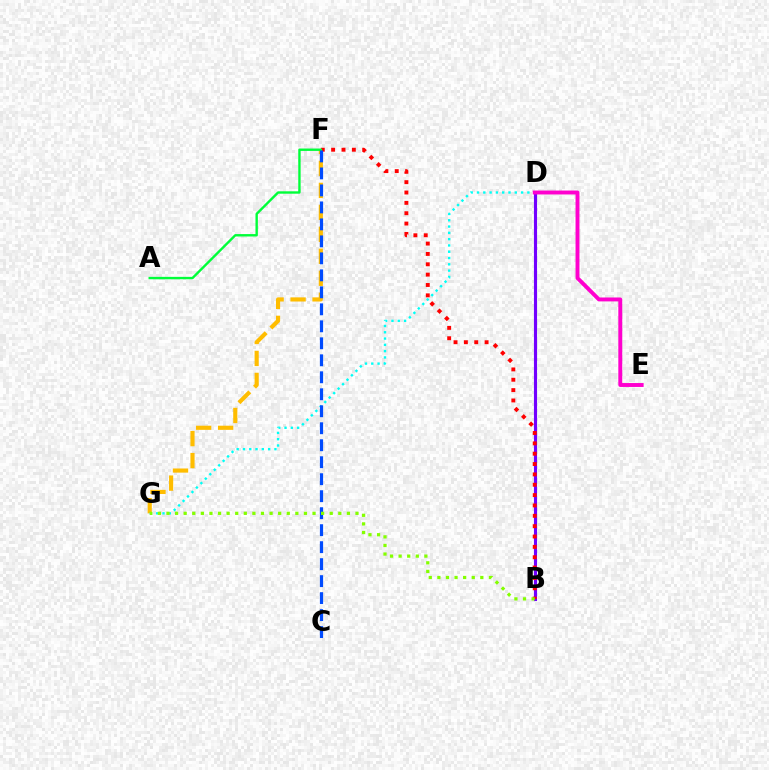{('F', 'G'): [{'color': '#ffbd00', 'line_style': 'dashed', 'thickness': 2.98}], ('B', 'D'): [{'color': '#7200ff', 'line_style': 'solid', 'thickness': 2.25}], ('D', 'G'): [{'color': '#00fff6', 'line_style': 'dotted', 'thickness': 1.71}], ('B', 'F'): [{'color': '#ff0000', 'line_style': 'dotted', 'thickness': 2.81}], ('A', 'F'): [{'color': '#00ff39', 'line_style': 'solid', 'thickness': 1.72}], ('C', 'F'): [{'color': '#004bff', 'line_style': 'dashed', 'thickness': 2.31}], ('D', 'E'): [{'color': '#ff00cf', 'line_style': 'solid', 'thickness': 2.82}], ('B', 'G'): [{'color': '#84ff00', 'line_style': 'dotted', 'thickness': 2.33}]}